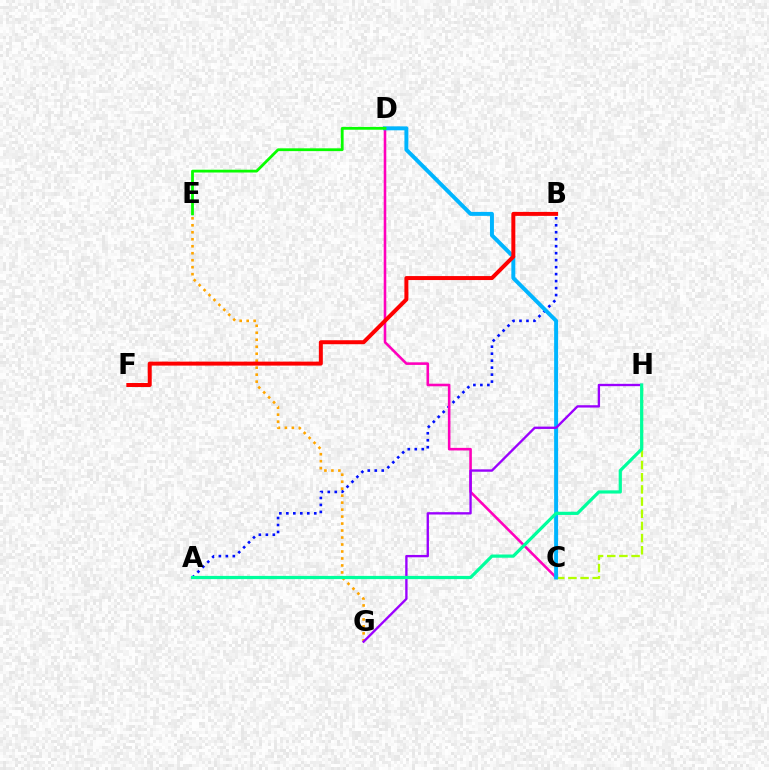{('A', 'B'): [{'color': '#0010ff', 'line_style': 'dotted', 'thickness': 1.9}], ('E', 'G'): [{'color': '#ffa500', 'line_style': 'dotted', 'thickness': 1.9}], ('C', 'D'): [{'color': '#ff00bd', 'line_style': 'solid', 'thickness': 1.86}, {'color': '#00b5ff', 'line_style': 'solid', 'thickness': 2.85}], ('C', 'H'): [{'color': '#b3ff00', 'line_style': 'dashed', 'thickness': 1.65}], ('B', 'F'): [{'color': '#ff0000', 'line_style': 'solid', 'thickness': 2.87}], ('D', 'E'): [{'color': '#08ff00', 'line_style': 'solid', 'thickness': 2.02}], ('G', 'H'): [{'color': '#9b00ff', 'line_style': 'solid', 'thickness': 1.69}], ('A', 'H'): [{'color': '#00ff9d', 'line_style': 'solid', 'thickness': 2.31}]}